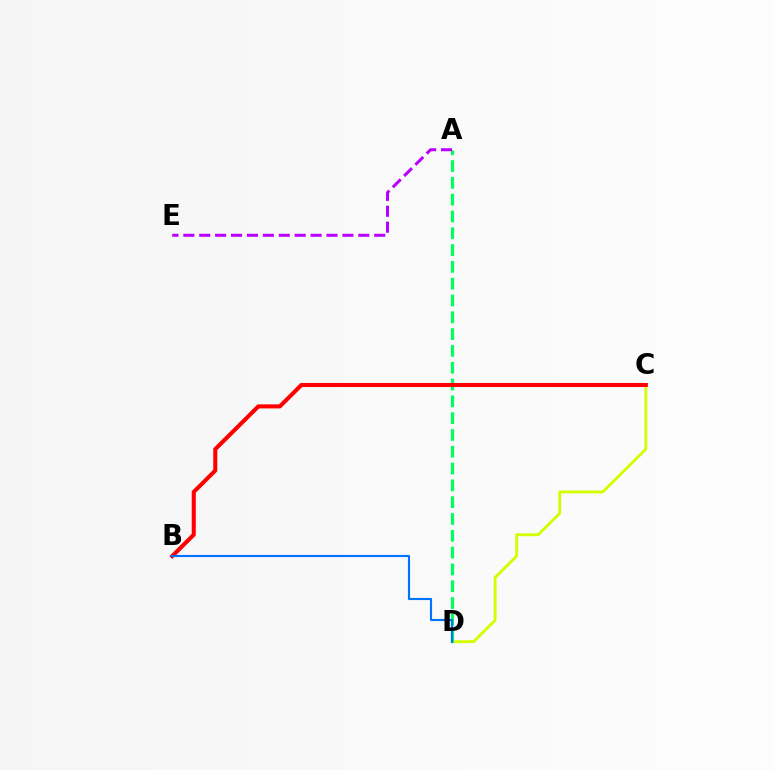{('C', 'D'): [{'color': '#d1ff00', 'line_style': 'solid', 'thickness': 2.07}], ('A', 'D'): [{'color': '#00ff5c', 'line_style': 'dashed', 'thickness': 2.28}], ('B', 'C'): [{'color': '#ff0000', 'line_style': 'solid', 'thickness': 2.92}], ('A', 'E'): [{'color': '#b900ff', 'line_style': 'dashed', 'thickness': 2.16}], ('B', 'D'): [{'color': '#0074ff', 'line_style': 'solid', 'thickness': 1.53}]}